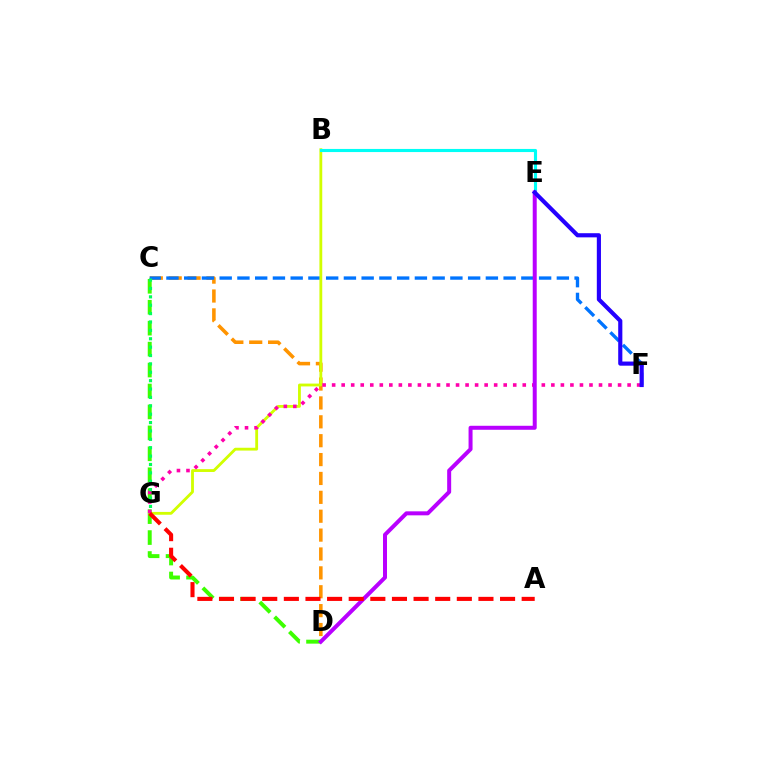{('C', 'D'): [{'color': '#ff9400', 'line_style': 'dashed', 'thickness': 2.56}, {'color': '#3dff00', 'line_style': 'dashed', 'thickness': 2.84}], ('C', 'F'): [{'color': '#0074ff', 'line_style': 'dashed', 'thickness': 2.41}], ('B', 'G'): [{'color': '#d1ff00', 'line_style': 'solid', 'thickness': 2.03}], ('F', 'G'): [{'color': '#ff00ac', 'line_style': 'dotted', 'thickness': 2.59}], ('B', 'E'): [{'color': '#00fff6', 'line_style': 'solid', 'thickness': 2.24}], ('C', 'G'): [{'color': '#00ff5c', 'line_style': 'dotted', 'thickness': 2.28}], ('D', 'E'): [{'color': '#b900ff', 'line_style': 'solid', 'thickness': 2.88}], ('A', 'G'): [{'color': '#ff0000', 'line_style': 'dashed', 'thickness': 2.94}], ('E', 'F'): [{'color': '#2500ff', 'line_style': 'solid', 'thickness': 2.98}]}